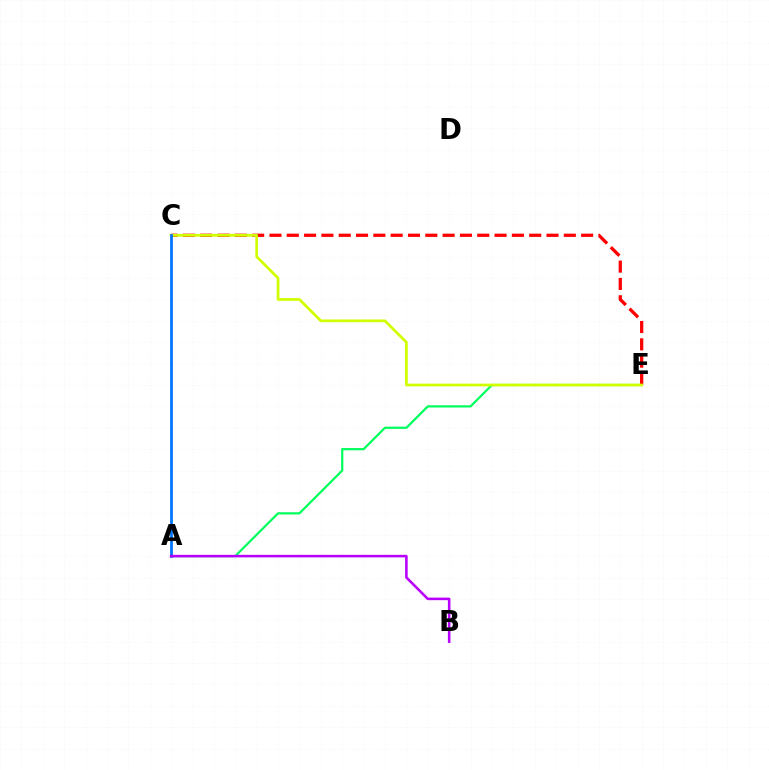{('A', 'E'): [{'color': '#00ff5c', 'line_style': 'solid', 'thickness': 1.6}], ('C', 'E'): [{'color': '#ff0000', 'line_style': 'dashed', 'thickness': 2.35}, {'color': '#d1ff00', 'line_style': 'solid', 'thickness': 1.96}], ('A', 'C'): [{'color': '#0074ff', 'line_style': 'solid', 'thickness': 1.97}], ('A', 'B'): [{'color': '#b900ff', 'line_style': 'solid', 'thickness': 1.84}]}